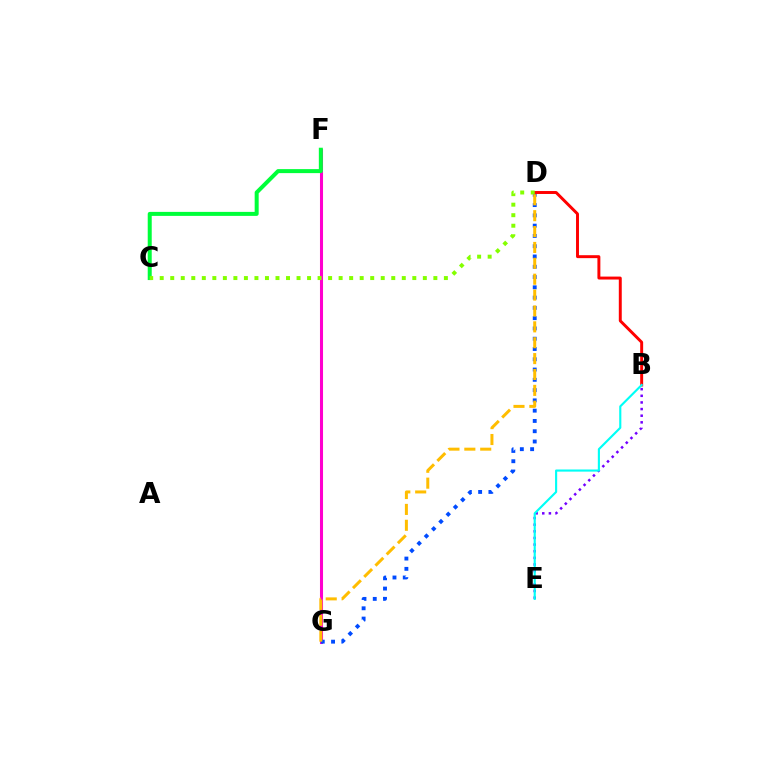{('B', 'E'): [{'color': '#7200ff', 'line_style': 'dotted', 'thickness': 1.8}, {'color': '#00fff6', 'line_style': 'solid', 'thickness': 1.53}], ('F', 'G'): [{'color': '#ff00cf', 'line_style': 'solid', 'thickness': 2.2}], ('D', 'G'): [{'color': '#004bff', 'line_style': 'dotted', 'thickness': 2.79}, {'color': '#ffbd00', 'line_style': 'dashed', 'thickness': 2.16}], ('C', 'F'): [{'color': '#00ff39', 'line_style': 'solid', 'thickness': 2.88}], ('B', 'D'): [{'color': '#ff0000', 'line_style': 'solid', 'thickness': 2.12}], ('C', 'D'): [{'color': '#84ff00', 'line_style': 'dotted', 'thickness': 2.86}]}